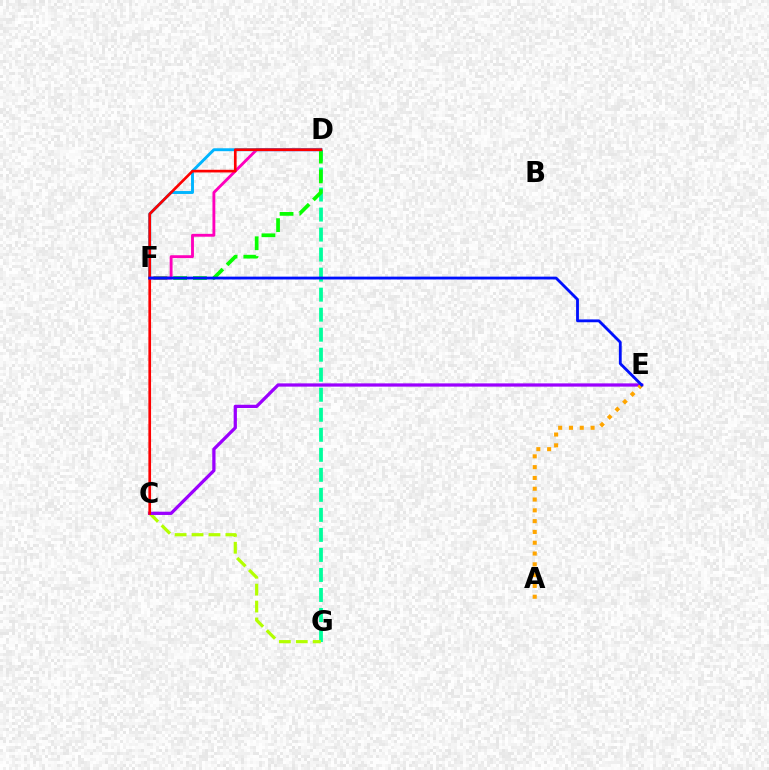{('D', 'G'): [{'color': '#00ff9d', 'line_style': 'dashed', 'thickness': 2.72}], ('D', 'F'): [{'color': '#08ff00', 'line_style': 'dashed', 'thickness': 2.68}, {'color': '#ff00bd', 'line_style': 'solid', 'thickness': 2.06}, {'color': '#00b5ff', 'line_style': 'solid', 'thickness': 2.1}], ('C', 'G'): [{'color': '#b3ff00', 'line_style': 'dashed', 'thickness': 2.3}], ('C', 'E'): [{'color': '#9b00ff', 'line_style': 'solid', 'thickness': 2.34}], ('A', 'E'): [{'color': '#ffa500', 'line_style': 'dotted', 'thickness': 2.93}], ('C', 'D'): [{'color': '#ff0000', 'line_style': 'solid', 'thickness': 1.92}], ('E', 'F'): [{'color': '#0010ff', 'line_style': 'solid', 'thickness': 2.04}]}